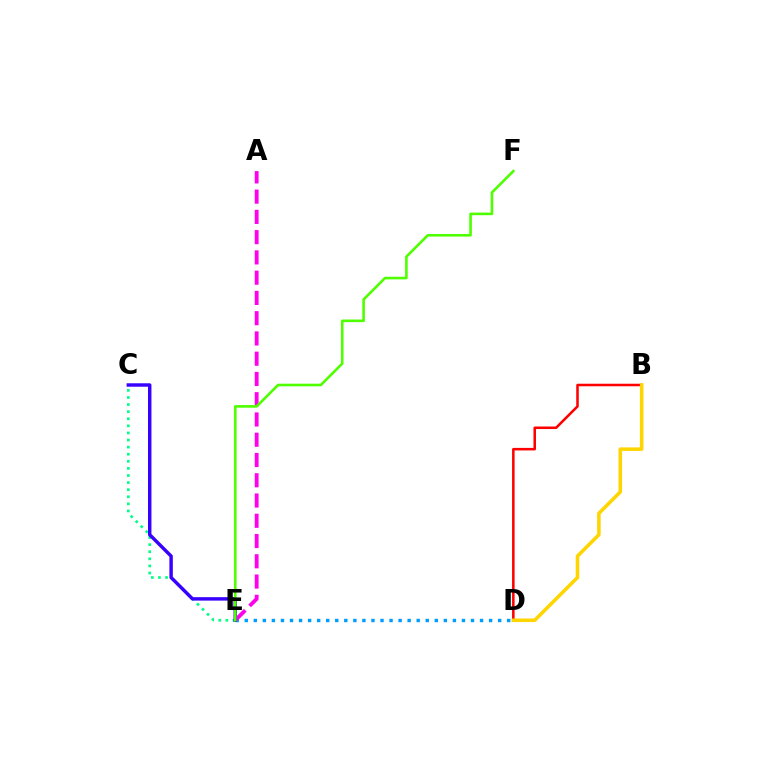{('C', 'E'): [{'color': '#00ff86', 'line_style': 'dotted', 'thickness': 1.93}, {'color': '#3700ff', 'line_style': 'solid', 'thickness': 2.47}], ('D', 'E'): [{'color': '#009eff', 'line_style': 'dotted', 'thickness': 2.46}], ('A', 'E'): [{'color': '#ff00ed', 'line_style': 'dashed', 'thickness': 2.75}], ('B', 'D'): [{'color': '#ff0000', 'line_style': 'solid', 'thickness': 1.83}, {'color': '#ffd500', 'line_style': 'solid', 'thickness': 2.55}], ('E', 'F'): [{'color': '#4fff00', 'line_style': 'solid', 'thickness': 1.88}]}